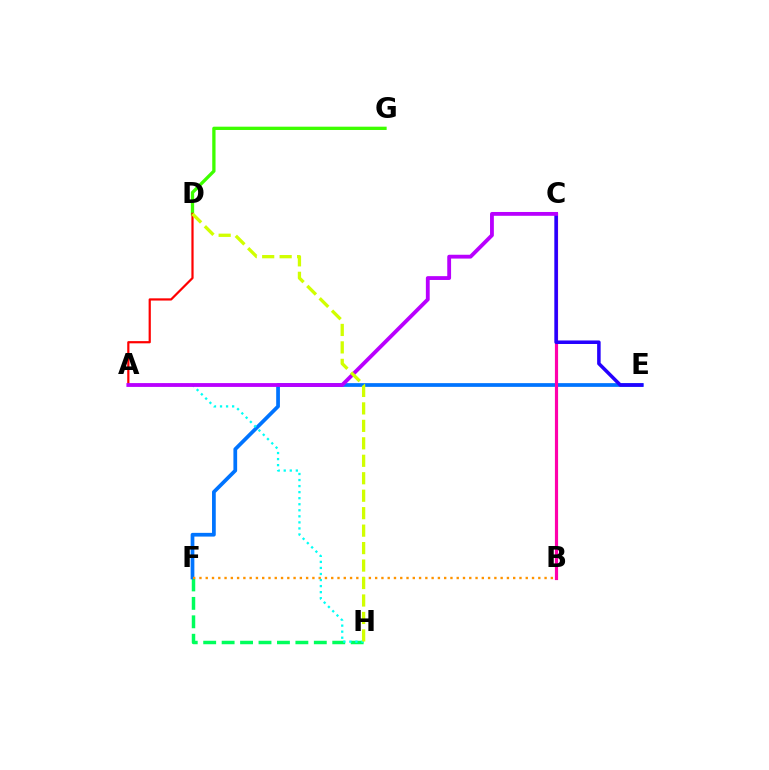{('D', 'G'): [{'color': '#3dff00', 'line_style': 'solid', 'thickness': 2.38}], ('A', 'D'): [{'color': '#ff0000', 'line_style': 'solid', 'thickness': 1.59}], ('F', 'H'): [{'color': '#00ff5c', 'line_style': 'dashed', 'thickness': 2.5}], ('E', 'F'): [{'color': '#0074ff', 'line_style': 'solid', 'thickness': 2.68}], ('B', 'C'): [{'color': '#ff00ac', 'line_style': 'solid', 'thickness': 2.29}], ('A', 'H'): [{'color': '#00fff6', 'line_style': 'dotted', 'thickness': 1.64}], ('C', 'E'): [{'color': '#2500ff', 'line_style': 'solid', 'thickness': 2.54}], ('B', 'F'): [{'color': '#ff9400', 'line_style': 'dotted', 'thickness': 1.7}], ('A', 'C'): [{'color': '#b900ff', 'line_style': 'solid', 'thickness': 2.75}], ('D', 'H'): [{'color': '#d1ff00', 'line_style': 'dashed', 'thickness': 2.37}]}